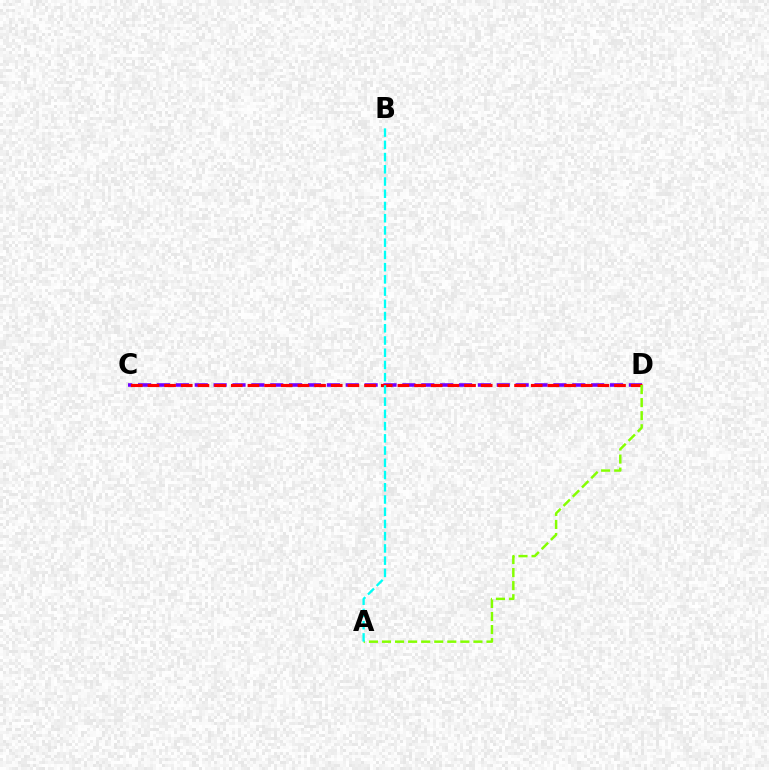{('C', 'D'): [{'color': '#7200ff', 'line_style': 'dashed', 'thickness': 2.56}, {'color': '#ff0000', 'line_style': 'dashed', 'thickness': 2.26}], ('A', 'D'): [{'color': '#84ff00', 'line_style': 'dashed', 'thickness': 1.77}], ('A', 'B'): [{'color': '#00fff6', 'line_style': 'dashed', 'thickness': 1.66}]}